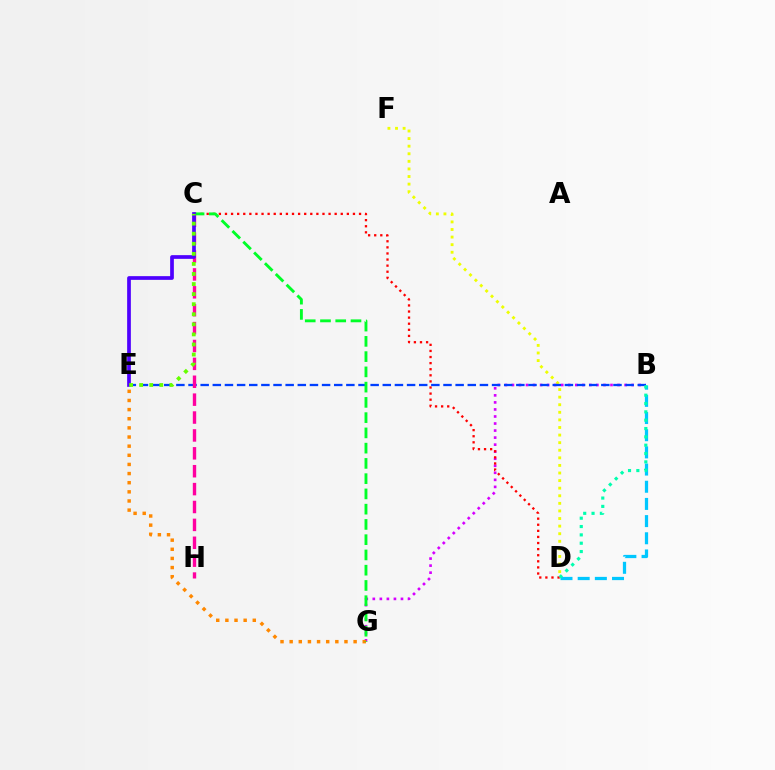{('D', 'F'): [{'color': '#eeff00', 'line_style': 'dotted', 'thickness': 2.06}], ('B', 'G'): [{'color': '#d600ff', 'line_style': 'dotted', 'thickness': 1.91}], ('C', 'D'): [{'color': '#ff0000', 'line_style': 'dotted', 'thickness': 1.66}], ('B', 'E'): [{'color': '#003fff', 'line_style': 'dashed', 'thickness': 1.65}], ('B', 'D'): [{'color': '#00c7ff', 'line_style': 'dashed', 'thickness': 2.33}, {'color': '#00ffaf', 'line_style': 'dotted', 'thickness': 2.26}], ('E', 'G'): [{'color': '#ff8800', 'line_style': 'dotted', 'thickness': 2.48}], ('C', 'H'): [{'color': '#ff00a0', 'line_style': 'dashed', 'thickness': 2.43}], ('C', 'G'): [{'color': '#00ff27', 'line_style': 'dashed', 'thickness': 2.07}], ('C', 'E'): [{'color': '#4f00ff', 'line_style': 'solid', 'thickness': 2.67}, {'color': '#66ff00', 'line_style': 'dotted', 'thickness': 2.74}]}